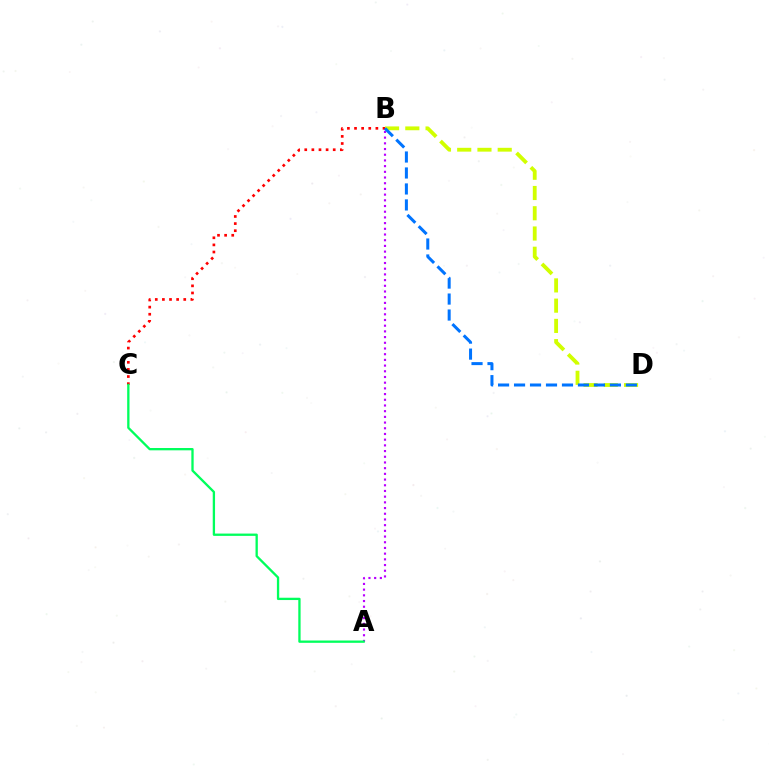{('B', 'C'): [{'color': '#ff0000', 'line_style': 'dotted', 'thickness': 1.93}], ('A', 'B'): [{'color': '#b900ff', 'line_style': 'dotted', 'thickness': 1.55}], ('B', 'D'): [{'color': '#d1ff00', 'line_style': 'dashed', 'thickness': 2.75}, {'color': '#0074ff', 'line_style': 'dashed', 'thickness': 2.17}], ('A', 'C'): [{'color': '#00ff5c', 'line_style': 'solid', 'thickness': 1.66}]}